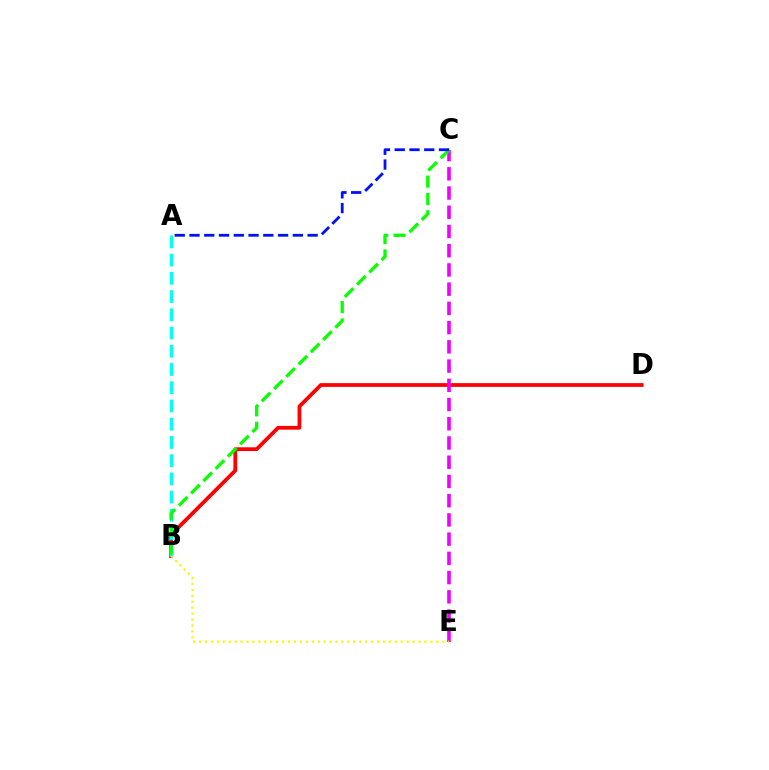{('B', 'D'): [{'color': '#ff0000', 'line_style': 'solid', 'thickness': 2.71}], ('C', 'E'): [{'color': '#ee00ff', 'line_style': 'dashed', 'thickness': 2.61}], ('A', 'B'): [{'color': '#00fff6', 'line_style': 'dashed', 'thickness': 2.48}], ('B', 'C'): [{'color': '#08ff00', 'line_style': 'dashed', 'thickness': 2.36}], ('A', 'C'): [{'color': '#0010ff', 'line_style': 'dashed', 'thickness': 2.01}], ('B', 'E'): [{'color': '#fcf500', 'line_style': 'dotted', 'thickness': 1.61}]}